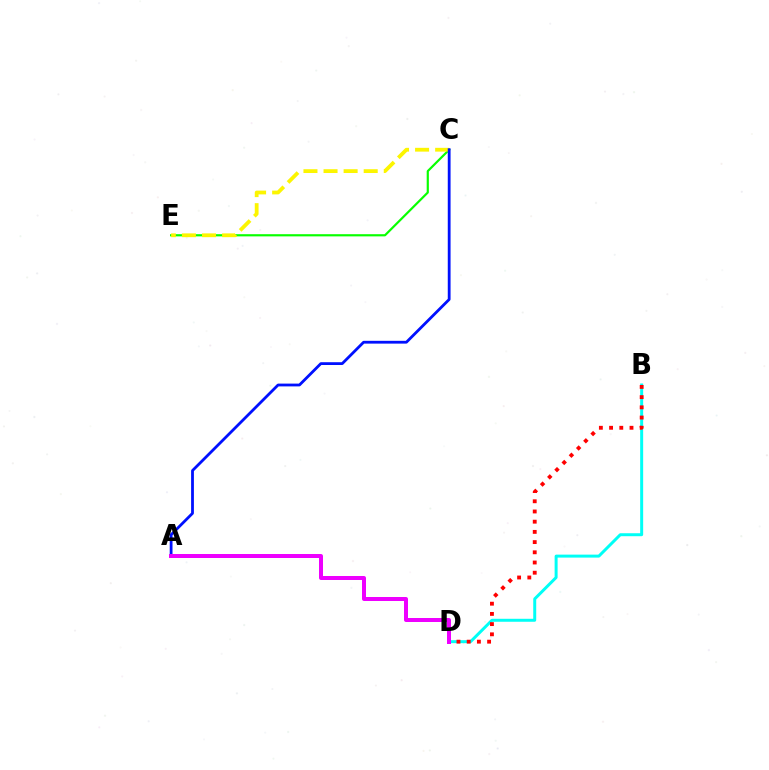{('B', 'D'): [{'color': '#00fff6', 'line_style': 'solid', 'thickness': 2.14}, {'color': '#ff0000', 'line_style': 'dotted', 'thickness': 2.77}], ('C', 'E'): [{'color': '#08ff00', 'line_style': 'solid', 'thickness': 1.57}, {'color': '#fcf500', 'line_style': 'dashed', 'thickness': 2.73}], ('A', 'C'): [{'color': '#0010ff', 'line_style': 'solid', 'thickness': 2.01}], ('A', 'D'): [{'color': '#ee00ff', 'line_style': 'solid', 'thickness': 2.88}]}